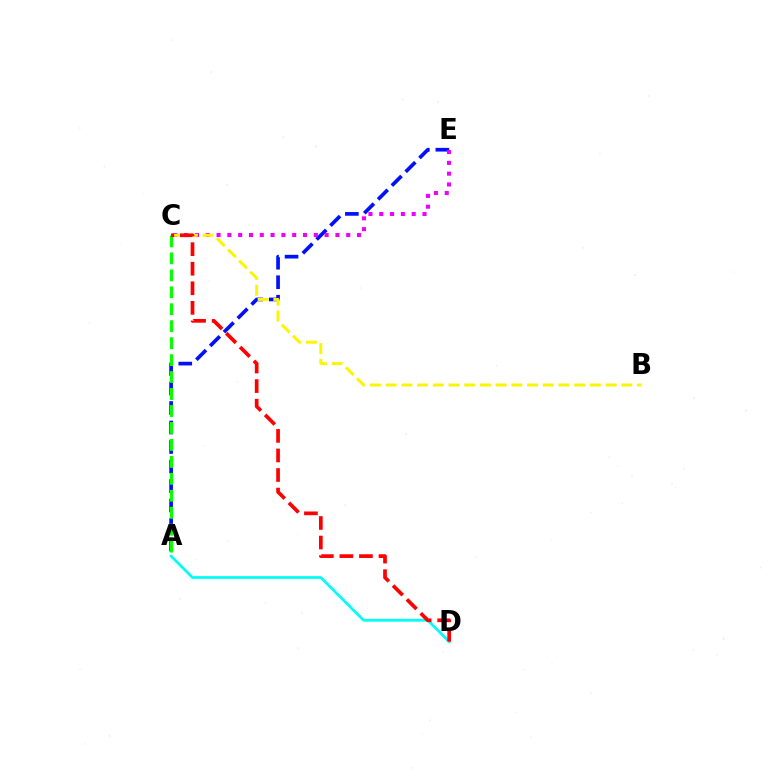{('A', 'E'): [{'color': '#0010ff', 'line_style': 'dashed', 'thickness': 2.65}], ('A', 'D'): [{'color': '#00fff6', 'line_style': 'solid', 'thickness': 1.99}], ('C', 'E'): [{'color': '#ee00ff', 'line_style': 'dotted', 'thickness': 2.94}], ('B', 'C'): [{'color': '#fcf500', 'line_style': 'dashed', 'thickness': 2.13}], ('A', 'C'): [{'color': '#08ff00', 'line_style': 'dashed', 'thickness': 2.3}], ('C', 'D'): [{'color': '#ff0000', 'line_style': 'dashed', 'thickness': 2.66}]}